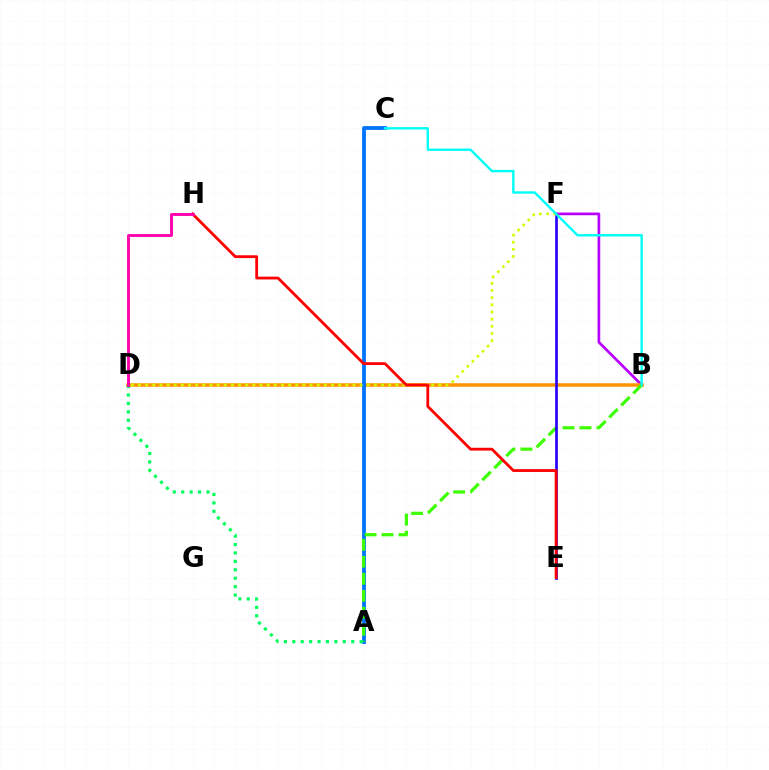{('B', 'F'): [{'color': '#b900ff', 'line_style': 'solid', 'thickness': 1.95}], ('B', 'D'): [{'color': '#ff9400', 'line_style': 'solid', 'thickness': 2.53}], ('A', 'C'): [{'color': '#0074ff', 'line_style': 'solid', 'thickness': 2.74}], ('A', 'B'): [{'color': '#3dff00', 'line_style': 'dashed', 'thickness': 2.31}], ('A', 'D'): [{'color': '#00ff5c', 'line_style': 'dotted', 'thickness': 2.29}], ('E', 'F'): [{'color': '#2500ff', 'line_style': 'solid', 'thickness': 1.93}], ('D', 'F'): [{'color': '#d1ff00', 'line_style': 'dotted', 'thickness': 1.94}], ('B', 'C'): [{'color': '#00fff6', 'line_style': 'solid', 'thickness': 1.73}], ('E', 'H'): [{'color': '#ff0000', 'line_style': 'solid', 'thickness': 2.02}], ('D', 'H'): [{'color': '#ff00ac', 'line_style': 'solid', 'thickness': 2.06}]}